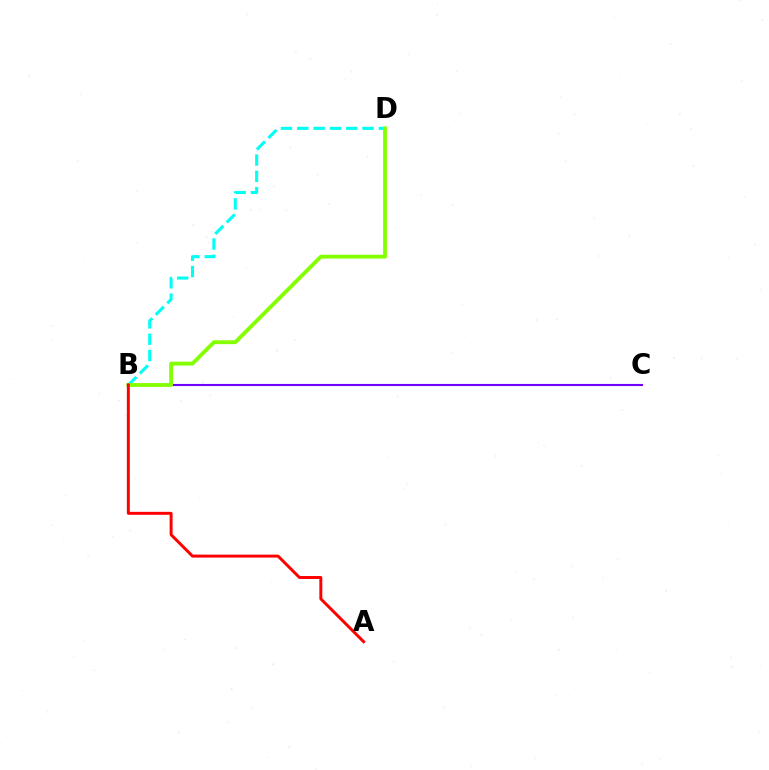{('B', 'C'): [{'color': '#7200ff', 'line_style': 'solid', 'thickness': 1.52}], ('B', 'D'): [{'color': '#00fff6', 'line_style': 'dashed', 'thickness': 2.22}, {'color': '#84ff00', 'line_style': 'solid', 'thickness': 2.76}], ('A', 'B'): [{'color': '#ff0000', 'line_style': 'solid', 'thickness': 2.13}]}